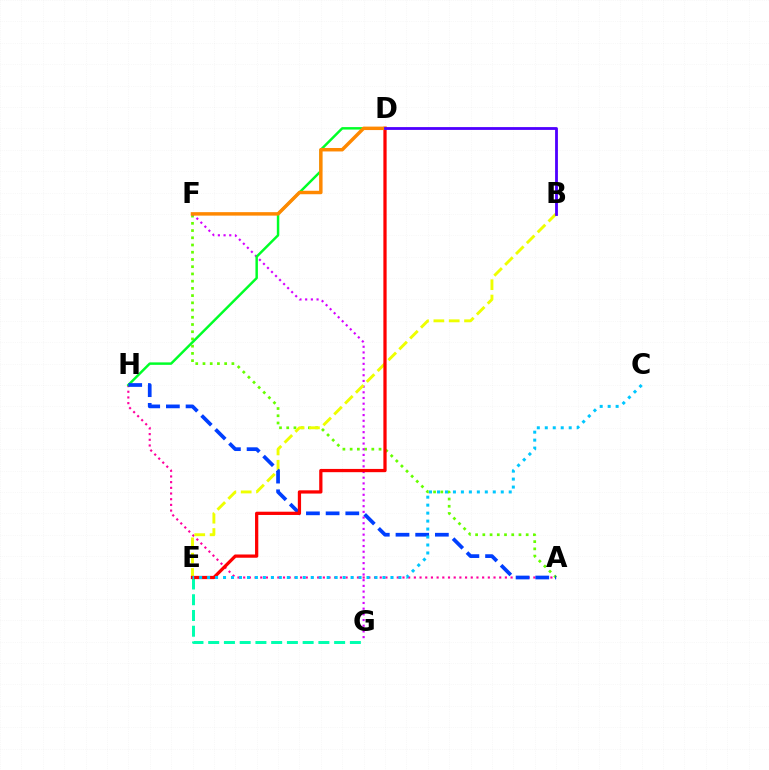{('E', 'G'): [{'color': '#00ffaf', 'line_style': 'dashed', 'thickness': 2.14}], ('A', 'H'): [{'color': '#ff00a0', 'line_style': 'dotted', 'thickness': 1.55}, {'color': '#003fff', 'line_style': 'dashed', 'thickness': 2.67}], ('A', 'F'): [{'color': '#66ff00', 'line_style': 'dotted', 'thickness': 1.96}], ('F', 'G'): [{'color': '#d600ff', 'line_style': 'dotted', 'thickness': 1.55}], ('B', 'E'): [{'color': '#eeff00', 'line_style': 'dashed', 'thickness': 2.08}], ('D', 'H'): [{'color': '#00ff27', 'line_style': 'solid', 'thickness': 1.77}], ('D', 'E'): [{'color': '#ff0000', 'line_style': 'solid', 'thickness': 2.34}], ('C', 'E'): [{'color': '#00c7ff', 'line_style': 'dotted', 'thickness': 2.17}], ('D', 'F'): [{'color': '#ff8800', 'line_style': 'solid', 'thickness': 2.49}], ('B', 'D'): [{'color': '#4f00ff', 'line_style': 'solid', 'thickness': 2.03}]}